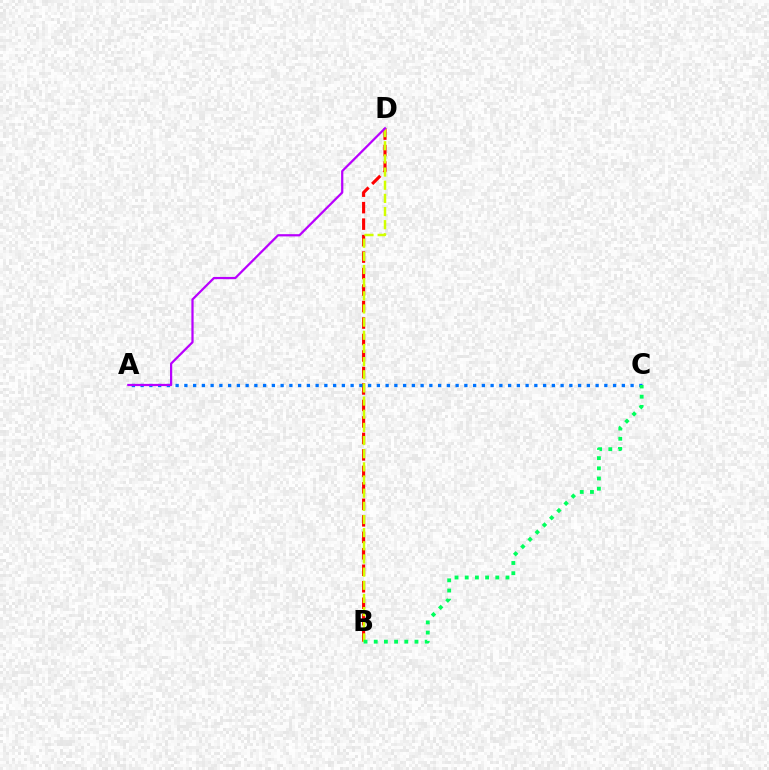{('B', 'D'): [{'color': '#ff0000', 'line_style': 'dashed', 'thickness': 2.24}, {'color': '#d1ff00', 'line_style': 'dashed', 'thickness': 1.79}], ('A', 'C'): [{'color': '#0074ff', 'line_style': 'dotted', 'thickness': 2.38}], ('B', 'C'): [{'color': '#00ff5c', 'line_style': 'dotted', 'thickness': 2.77}], ('A', 'D'): [{'color': '#b900ff', 'line_style': 'solid', 'thickness': 1.61}]}